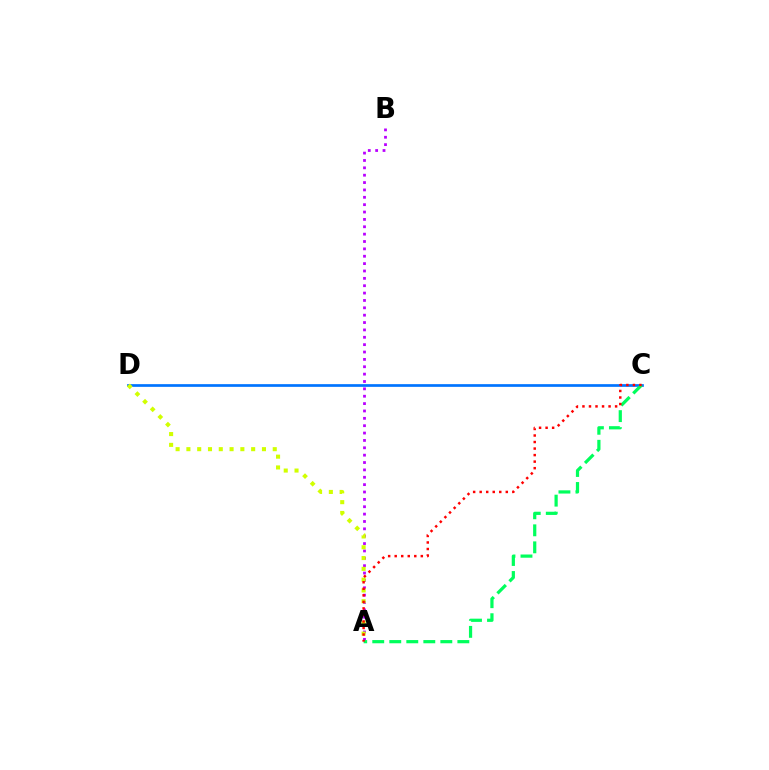{('A', 'B'): [{'color': '#b900ff', 'line_style': 'dotted', 'thickness': 2.0}], ('C', 'D'): [{'color': '#0074ff', 'line_style': 'solid', 'thickness': 1.95}], ('A', 'D'): [{'color': '#d1ff00', 'line_style': 'dotted', 'thickness': 2.93}], ('A', 'C'): [{'color': '#00ff5c', 'line_style': 'dashed', 'thickness': 2.31}, {'color': '#ff0000', 'line_style': 'dotted', 'thickness': 1.77}]}